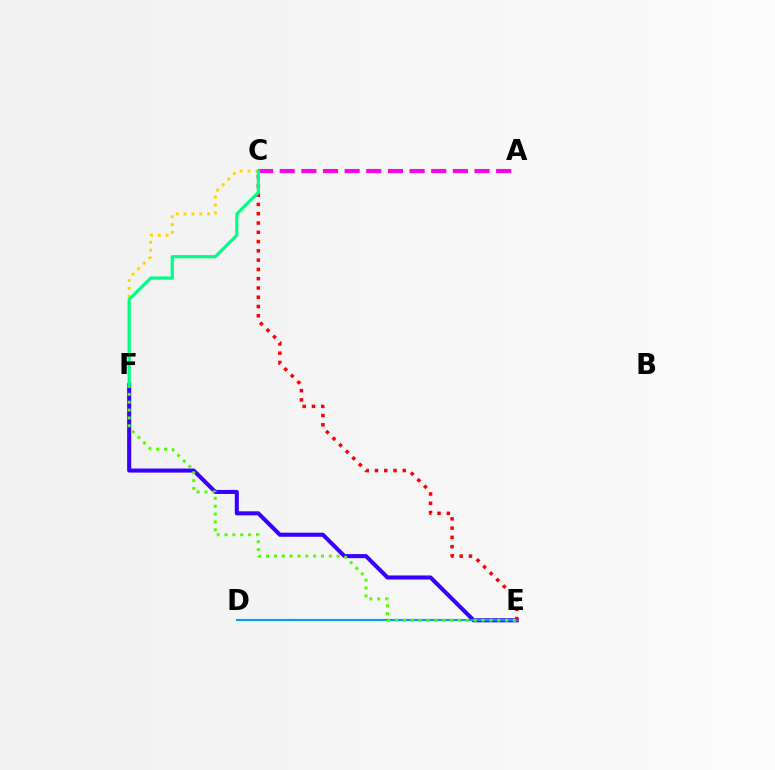{('E', 'F'): [{'color': '#3700ff', 'line_style': 'solid', 'thickness': 2.93}, {'color': '#4fff00', 'line_style': 'dotted', 'thickness': 2.13}], ('D', 'E'): [{'color': '#009eff', 'line_style': 'solid', 'thickness': 1.54}], ('C', 'E'): [{'color': '#ff0000', 'line_style': 'dotted', 'thickness': 2.52}], ('A', 'C'): [{'color': '#ff00ed', 'line_style': 'dashed', 'thickness': 2.94}], ('C', 'F'): [{'color': '#ffd500', 'line_style': 'dotted', 'thickness': 2.13}, {'color': '#00ff86', 'line_style': 'solid', 'thickness': 2.3}]}